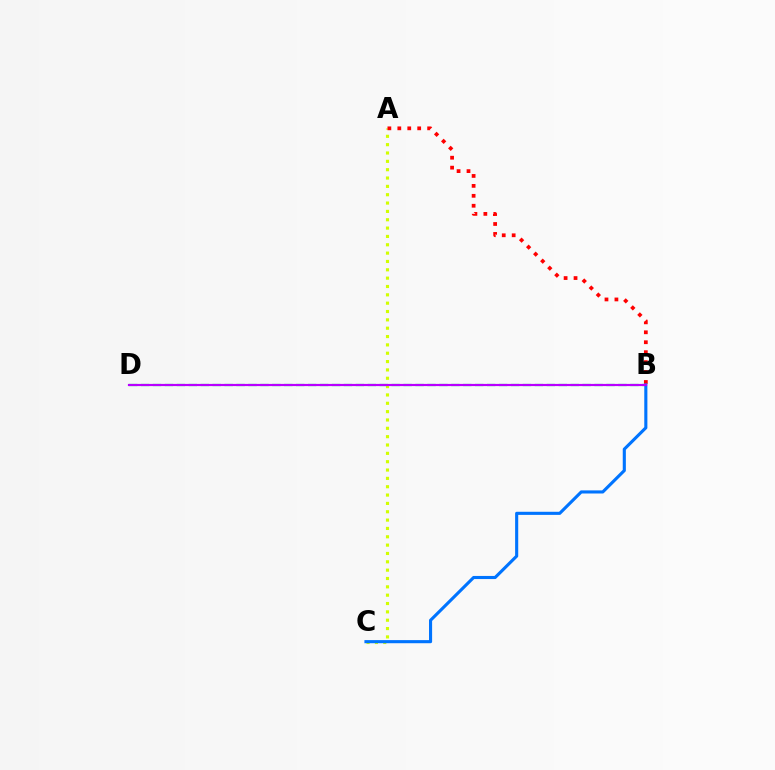{('A', 'C'): [{'color': '#d1ff00', 'line_style': 'dotted', 'thickness': 2.27}], ('A', 'B'): [{'color': '#ff0000', 'line_style': 'dotted', 'thickness': 2.7}], ('B', 'D'): [{'color': '#00ff5c', 'line_style': 'dashed', 'thickness': 1.62}, {'color': '#b900ff', 'line_style': 'solid', 'thickness': 1.57}], ('B', 'C'): [{'color': '#0074ff', 'line_style': 'solid', 'thickness': 2.24}]}